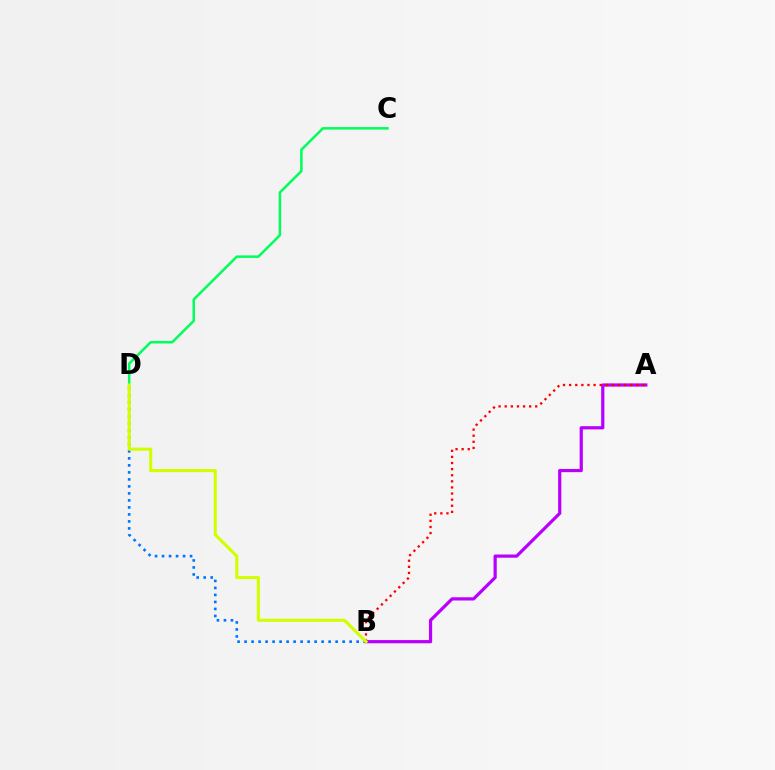{('A', 'B'): [{'color': '#b900ff', 'line_style': 'solid', 'thickness': 2.31}, {'color': '#ff0000', 'line_style': 'dotted', 'thickness': 1.66}], ('B', 'D'): [{'color': '#0074ff', 'line_style': 'dotted', 'thickness': 1.9}, {'color': '#d1ff00', 'line_style': 'solid', 'thickness': 2.23}], ('C', 'D'): [{'color': '#00ff5c', 'line_style': 'solid', 'thickness': 1.82}]}